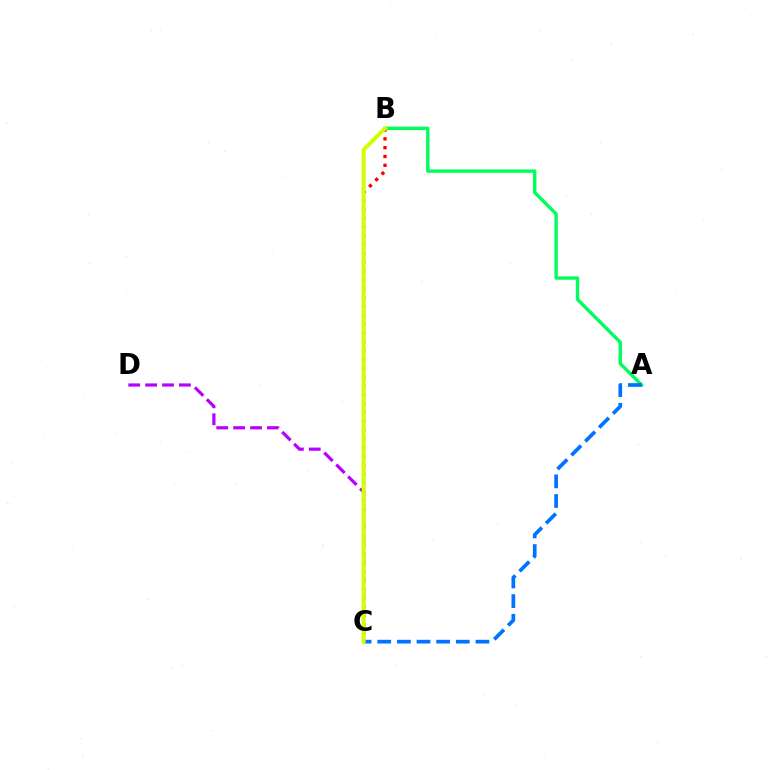{('B', 'C'): [{'color': '#ff0000', 'line_style': 'dotted', 'thickness': 2.4}, {'color': '#d1ff00', 'line_style': 'solid', 'thickness': 2.87}], ('A', 'B'): [{'color': '#00ff5c', 'line_style': 'solid', 'thickness': 2.44}], ('C', 'D'): [{'color': '#b900ff', 'line_style': 'dashed', 'thickness': 2.3}], ('A', 'C'): [{'color': '#0074ff', 'line_style': 'dashed', 'thickness': 2.67}]}